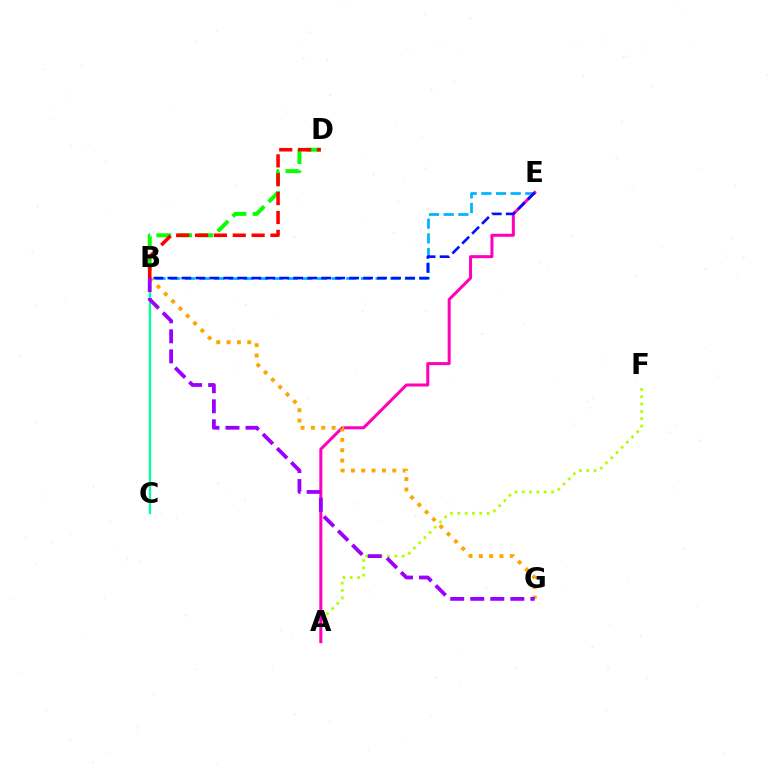{('B', 'E'): [{'color': '#00b5ff', 'line_style': 'dashed', 'thickness': 1.99}, {'color': '#0010ff', 'line_style': 'dashed', 'thickness': 1.9}], ('A', 'F'): [{'color': '#b3ff00', 'line_style': 'dotted', 'thickness': 1.99}], ('B', 'D'): [{'color': '#08ff00', 'line_style': 'dashed', 'thickness': 2.86}, {'color': '#ff0000', 'line_style': 'dashed', 'thickness': 2.56}], ('A', 'E'): [{'color': '#ff00bd', 'line_style': 'solid', 'thickness': 2.18}], ('B', 'C'): [{'color': '#00ff9d', 'line_style': 'solid', 'thickness': 1.65}], ('B', 'G'): [{'color': '#ffa500', 'line_style': 'dotted', 'thickness': 2.81}, {'color': '#9b00ff', 'line_style': 'dashed', 'thickness': 2.72}]}